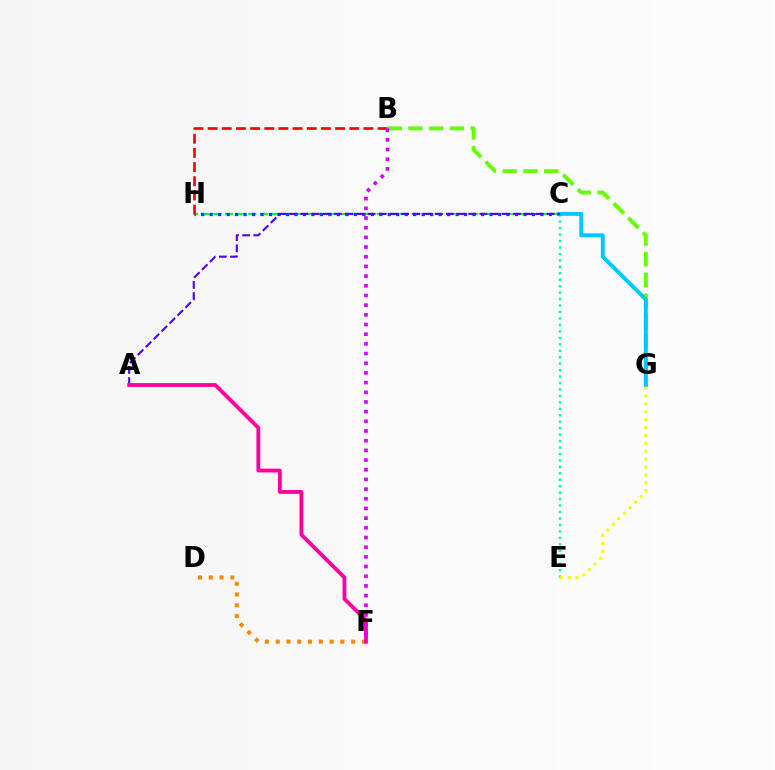{('D', 'F'): [{'color': '#ff8800', 'line_style': 'dotted', 'thickness': 2.93}], ('C', 'E'): [{'color': '#00ffaf', 'line_style': 'dotted', 'thickness': 1.75}], ('B', 'G'): [{'color': '#66ff00', 'line_style': 'dashed', 'thickness': 2.82}], ('C', 'H'): [{'color': '#00ff27', 'line_style': 'dashed', 'thickness': 1.59}, {'color': '#003fff', 'line_style': 'dotted', 'thickness': 2.3}], ('C', 'G'): [{'color': '#00c7ff', 'line_style': 'solid', 'thickness': 2.82}], ('A', 'C'): [{'color': '#4f00ff', 'line_style': 'dashed', 'thickness': 1.52}], ('B', 'H'): [{'color': '#ff0000', 'line_style': 'dashed', 'thickness': 1.92}], ('A', 'F'): [{'color': '#ff00a0', 'line_style': 'solid', 'thickness': 2.75}], ('E', 'G'): [{'color': '#eeff00', 'line_style': 'dotted', 'thickness': 2.14}], ('B', 'F'): [{'color': '#d600ff', 'line_style': 'dotted', 'thickness': 2.63}]}